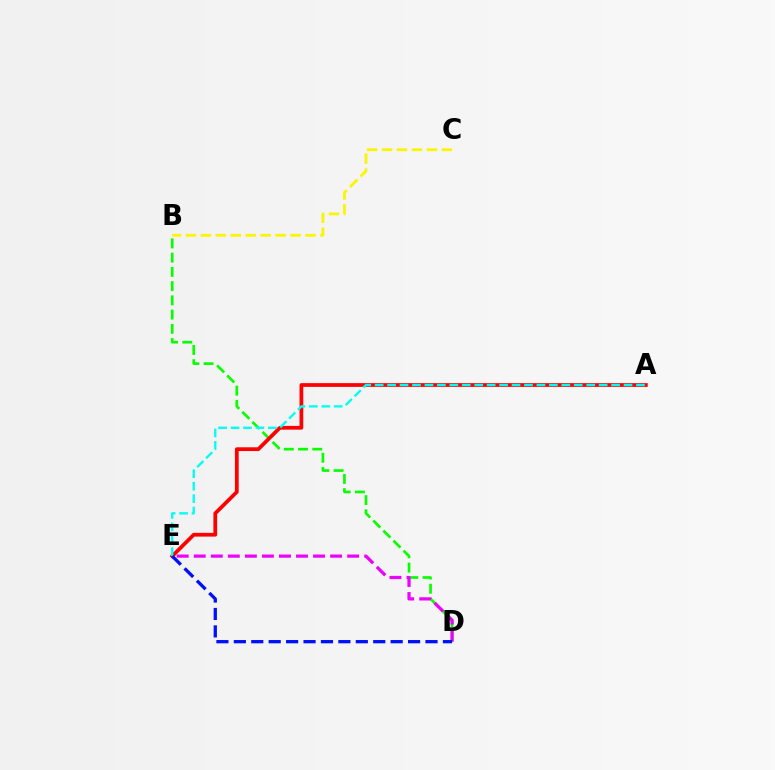{('B', 'D'): [{'color': '#08ff00', 'line_style': 'dashed', 'thickness': 1.93}], ('A', 'E'): [{'color': '#ff0000', 'line_style': 'solid', 'thickness': 2.7}, {'color': '#00fff6', 'line_style': 'dashed', 'thickness': 1.69}], ('D', 'E'): [{'color': '#ee00ff', 'line_style': 'dashed', 'thickness': 2.32}, {'color': '#0010ff', 'line_style': 'dashed', 'thickness': 2.37}], ('B', 'C'): [{'color': '#fcf500', 'line_style': 'dashed', 'thickness': 2.03}]}